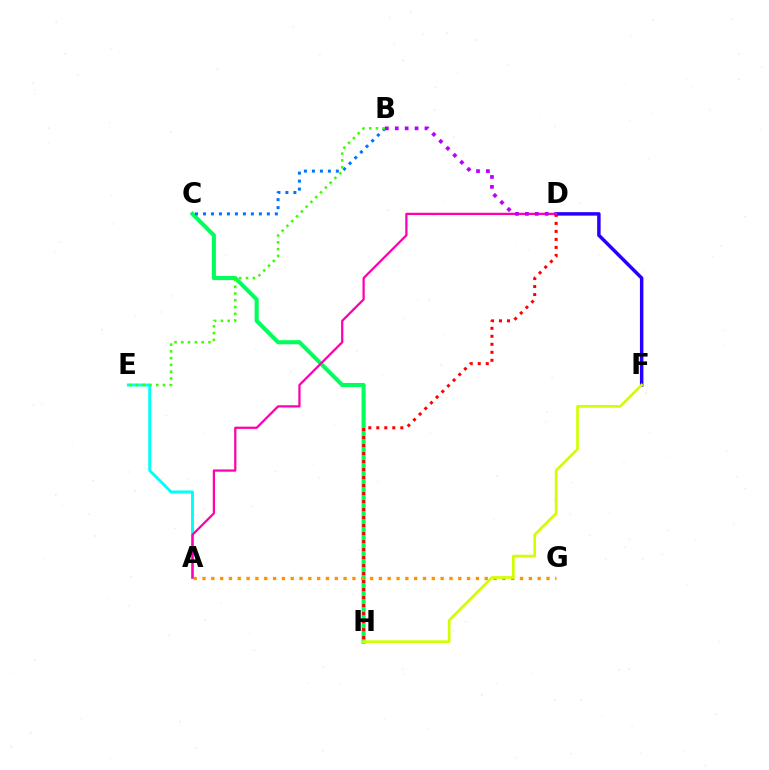{('C', 'H'): [{'color': '#00ff5c', 'line_style': 'solid', 'thickness': 2.94}], ('A', 'G'): [{'color': '#ff9400', 'line_style': 'dotted', 'thickness': 2.4}], ('D', 'H'): [{'color': '#ff0000', 'line_style': 'dotted', 'thickness': 2.17}], ('D', 'F'): [{'color': '#2500ff', 'line_style': 'solid', 'thickness': 2.49}], ('A', 'E'): [{'color': '#00fff6', 'line_style': 'solid', 'thickness': 2.12}], ('F', 'H'): [{'color': '#d1ff00', 'line_style': 'solid', 'thickness': 1.93}], ('B', 'C'): [{'color': '#0074ff', 'line_style': 'dotted', 'thickness': 2.17}], ('B', 'E'): [{'color': '#3dff00', 'line_style': 'dotted', 'thickness': 1.84}], ('A', 'D'): [{'color': '#ff00ac', 'line_style': 'solid', 'thickness': 1.62}], ('B', 'D'): [{'color': '#b900ff', 'line_style': 'dotted', 'thickness': 2.69}]}